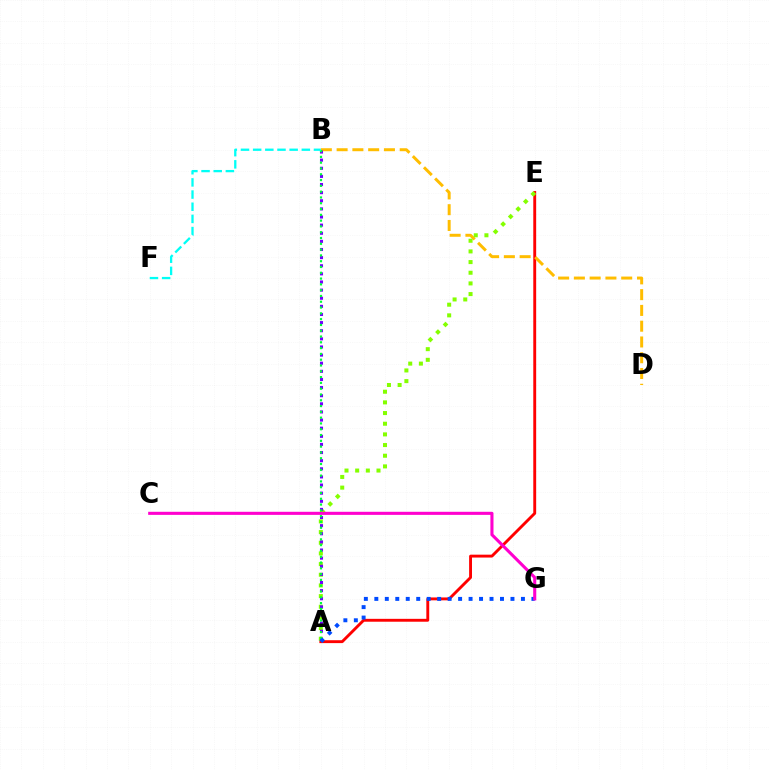{('A', 'E'): [{'color': '#ff0000', 'line_style': 'solid', 'thickness': 2.08}, {'color': '#84ff00', 'line_style': 'dotted', 'thickness': 2.9}], ('B', 'D'): [{'color': '#ffbd00', 'line_style': 'dashed', 'thickness': 2.14}], ('A', 'B'): [{'color': '#7200ff', 'line_style': 'dotted', 'thickness': 2.21}, {'color': '#00ff39', 'line_style': 'dotted', 'thickness': 1.57}], ('A', 'G'): [{'color': '#004bff', 'line_style': 'dotted', 'thickness': 2.85}], ('C', 'G'): [{'color': '#ff00cf', 'line_style': 'solid', 'thickness': 2.22}], ('B', 'F'): [{'color': '#00fff6', 'line_style': 'dashed', 'thickness': 1.65}]}